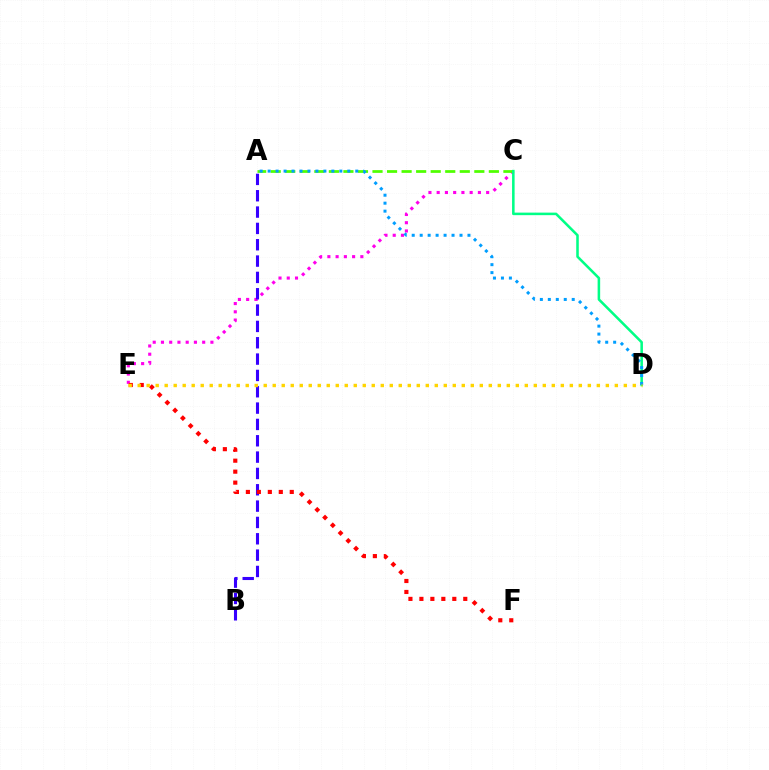{('C', 'E'): [{'color': '#ff00ed', 'line_style': 'dotted', 'thickness': 2.24}], ('A', 'C'): [{'color': '#4fff00', 'line_style': 'dashed', 'thickness': 1.98}], ('A', 'B'): [{'color': '#3700ff', 'line_style': 'dashed', 'thickness': 2.22}], ('C', 'D'): [{'color': '#00ff86', 'line_style': 'solid', 'thickness': 1.83}], ('A', 'D'): [{'color': '#009eff', 'line_style': 'dotted', 'thickness': 2.16}], ('E', 'F'): [{'color': '#ff0000', 'line_style': 'dotted', 'thickness': 2.98}], ('D', 'E'): [{'color': '#ffd500', 'line_style': 'dotted', 'thickness': 2.45}]}